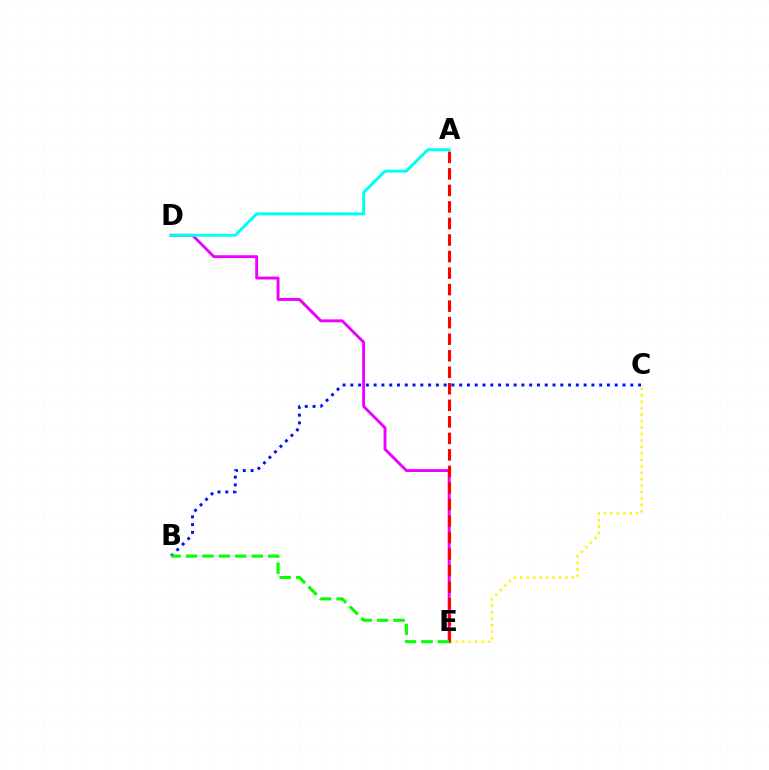{('C', 'E'): [{'color': '#fcf500', 'line_style': 'dotted', 'thickness': 1.75}], ('D', 'E'): [{'color': '#ee00ff', 'line_style': 'solid', 'thickness': 2.09}], ('B', 'C'): [{'color': '#0010ff', 'line_style': 'dotted', 'thickness': 2.11}], ('A', 'E'): [{'color': '#ff0000', 'line_style': 'dashed', 'thickness': 2.25}], ('B', 'E'): [{'color': '#08ff00', 'line_style': 'dashed', 'thickness': 2.23}], ('A', 'D'): [{'color': '#00fff6', 'line_style': 'solid', 'thickness': 2.14}]}